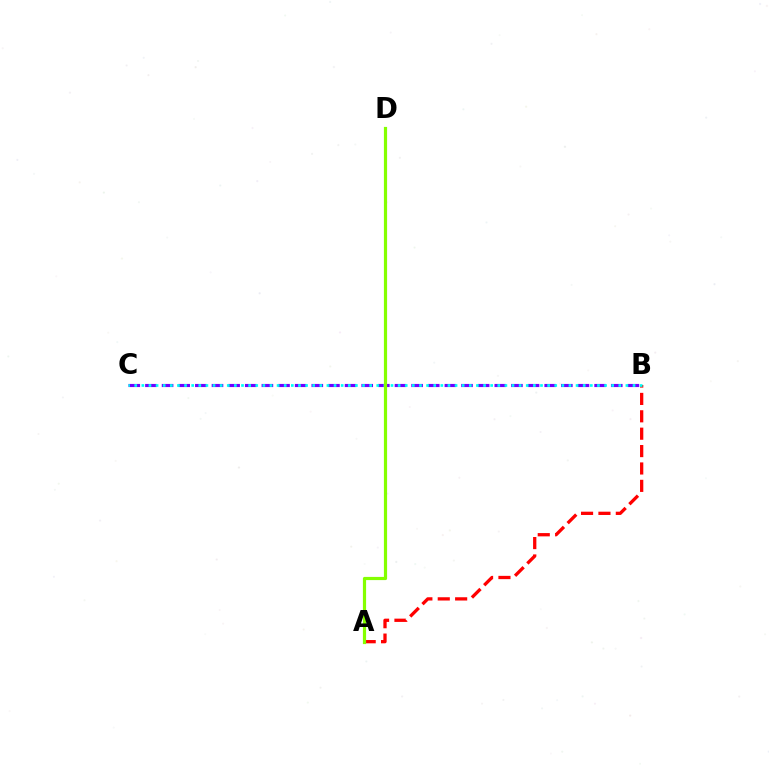{('B', 'C'): [{'color': '#7200ff', 'line_style': 'dashed', 'thickness': 2.26}, {'color': '#00fff6', 'line_style': 'dotted', 'thickness': 1.93}], ('A', 'B'): [{'color': '#ff0000', 'line_style': 'dashed', 'thickness': 2.36}], ('A', 'D'): [{'color': '#84ff00', 'line_style': 'solid', 'thickness': 2.29}]}